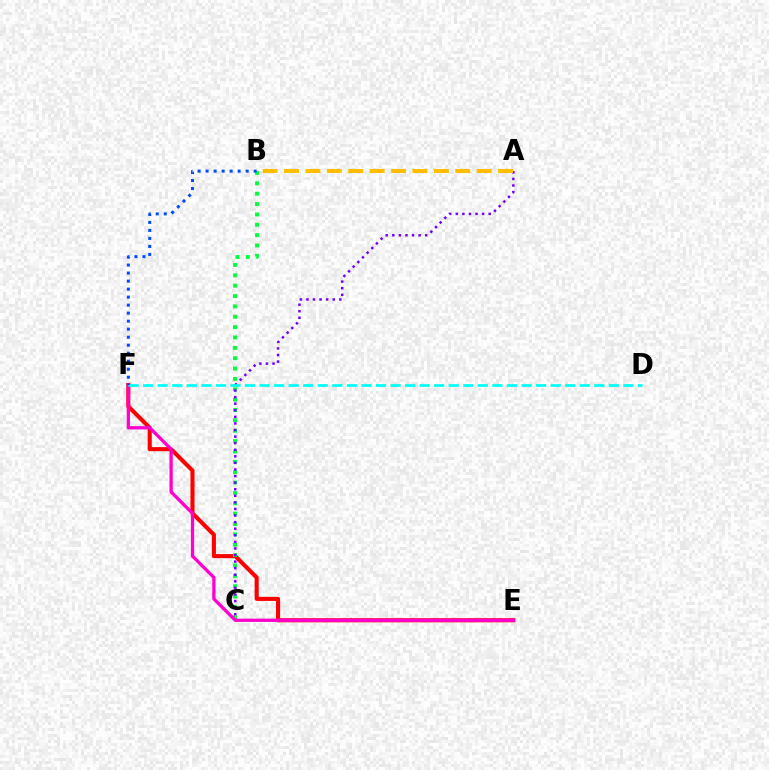{('C', 'E'): [{'color': '#84ff00', 'line_style': 'dotted', 'thickness': 1.99}], ('E', 'F'): [{'color': '#ff0000', 'line_style': 'solid', 'thickness': 2.94}, {'color': '#ff00cf', 'line_style': 'solid', 'thickness': 2.36}], ('B', 'C'): [{'color': '#00ff39', 'line_style': 'dotted', 'thickness': 2.82}], ('A', 'C'): [{'color': '#7200ff', 'line_style': 'dotted', 'thickness': 1.79}], ('A', 'B'): [{'color': '#ffbd00', 'line_style': 'dashed', 'thickness': 2.91}], ('D', 'F'): [{'color': '#00fff6', 'line_style': 'dashed', 'thickness': 1.98}], ('B', 'F'): [{'color': '#004bff', 'line_style': 'dotted', 'thickness': 2.18}]}